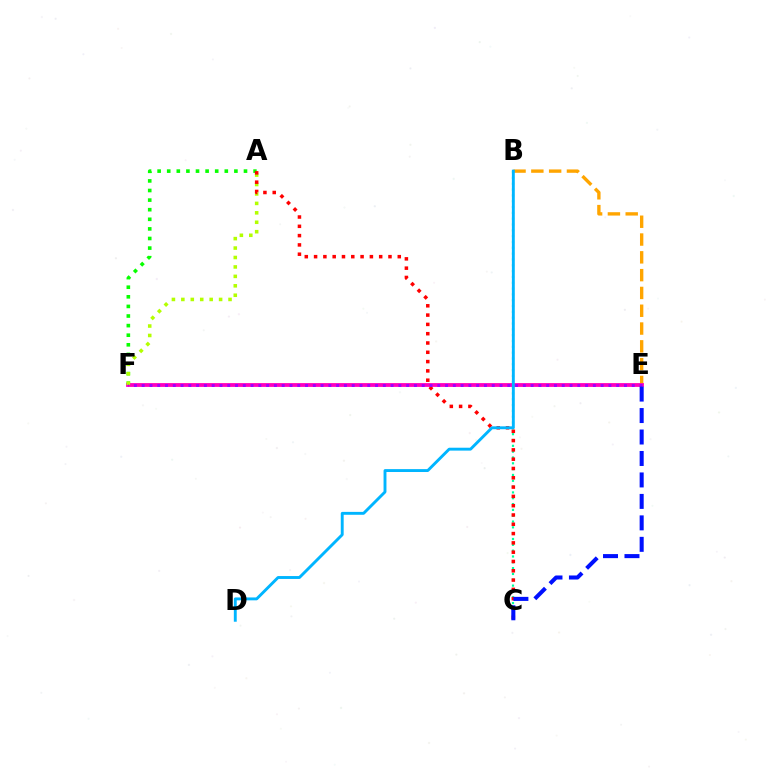{('A', 'F'): [{'color': '#08ff00', 'line_style': 'dotted', 'thickness': 2.61}, {'color': '#b3ff00', 'line_style': 'dotted', 'thickness': 2.56}], ('B', 'E'): [{'color': '#ffa500', 'line_style': 'dashed', 'thickness': 2.42}], ('B', 'C'): [{'color': '#00ff9d', 'line_style': 'dotted', 'thickness': 1.58}], ('E', 'F'): [{'color': '#ff00bd', 'line_style': 'solid', 'thickness': 2.74}, {'color': '#9b00ff', 'line_style': 'dotted', 'thickness': 2.11}], ('A', 'C'): [{'color': '#ff0000', 'line_style': 'dotted', 'thickness': 2.53}], ('C', 'E'): [{'color': '#0010ff', 'line_style': 'dashed', 'thickness': 2.92}], ('B', 'D'): [{'color': '#00b5ff', 'line_style': 'solid', 'thickness': 2.08}]}